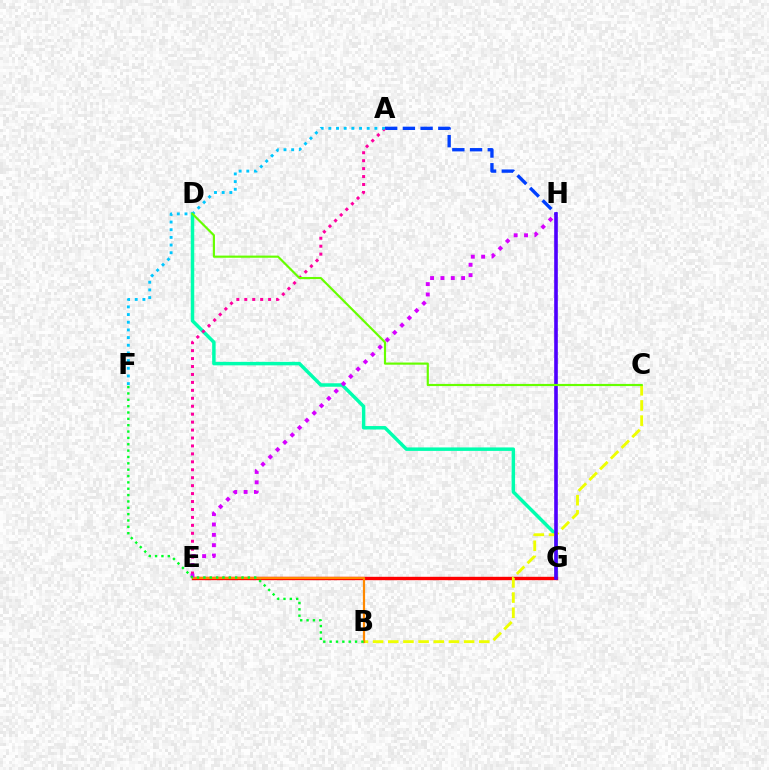{('A', 'H'): [{'color': '#003fff', 'line_style': 'dashed', 'thickness': 2.41}], ('D', 'G'): [{'color': '#00ffaf', 'line_style': 'solid', 'thickness': 2.5}], ('A', 'E'): [{'color': '#ff00a0', 'line_style': 'dotted', 'thickness': 2.16}], ('E', 'G'): [{'color': '#ff0000', 'line_style': 'solid', 'thickness': 2.43}], ('B', 'C'): [{'color': '#eeff00', 'line_style': 'dashed', 'thickness': 2.06}], ('B', 'E'): [{'color': '#ff8800', 'line_style': 'solid', 'thickness': 1.6}], ('A', 'F'): [{'color': '#00c7ff', 'line_style': 'dotted', 'thickness': 2.08}], ('E', 'H'): [{'color': '#d600ff', 'line_style': 'dotted', 'thickness': 2.81}], ('B', 'F'): [{'color': '#00ff27', 'line_style': 'dotted', 'thickness': 1.73}], ('G', 'H'): [{'color': '#4f00ff', 'line_style': 'solid', 'thickness': 2.61}], ('C', 'D'): [{'color': '#66ff00', 'line_style': 'solid', 'thickness': 1.56}]}